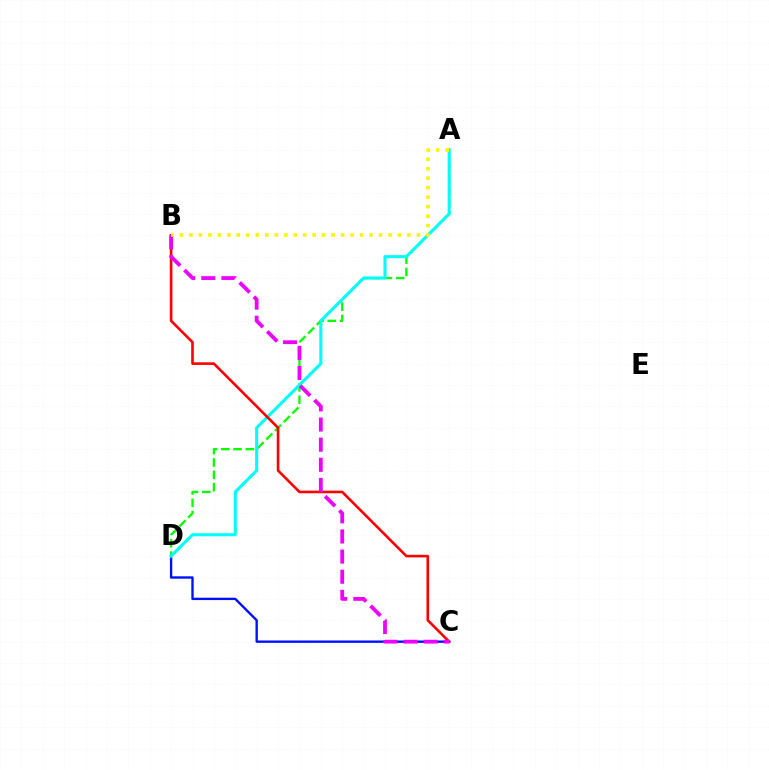{('A', 'D'): [{'color': '#08ff00', 'line_style': 'dashed', 'thickness': 1.68}, {'color': '#00fff6', 'line_style': 'solid', 'thickness': 2.21}], ('C', 'D'): [{'color': '#0010ff', 'line_style': 'solid', 'thickness': 1.71}], ('B', 'C'): [{'color': '#ff0000', 'line_style': 'solid', 'thickness': 1.88}, {'color': '#ee00ff', 'line_style': 'dashed', 'thickness': 2.73}], ('A', 'B'): [{'color': '#fcf500', 'line_style': 'dotted', 'thickness': 2.58}]}